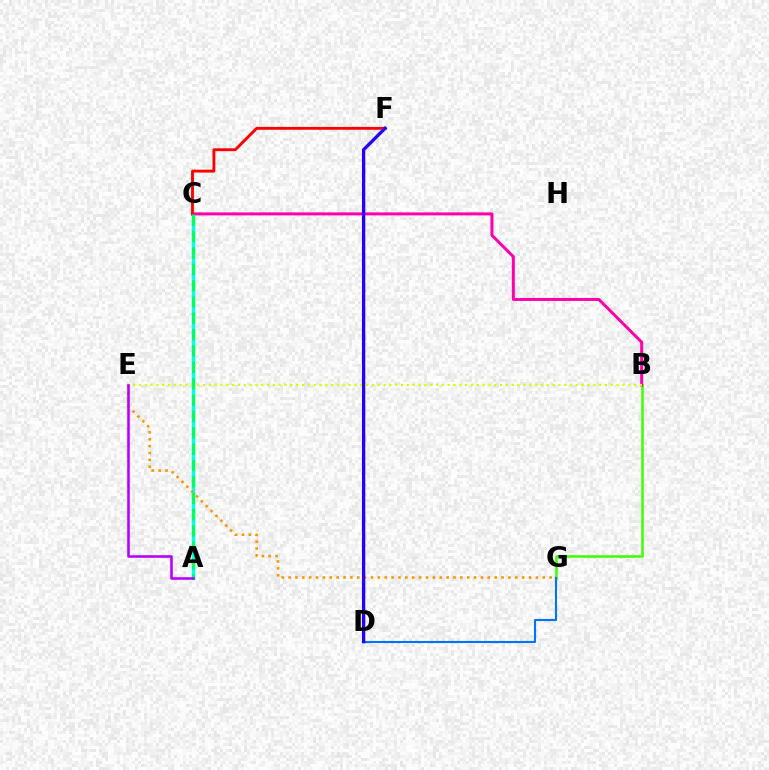{('A', 'C'): [{'color': '#00fff6', 'line_style': 'solid', 'thickness': 2.48}, {'color': '#00ff5c', 'line_style': 'dashed', 'thickness': 2.22}], ('B', 'G'): [{'color': '#3dff00', 'line_style': 'solid', 'thickness': 1.82}], ('E', 'G'): [{'color': '#ff9400', 'line_style': 'dotted', 'thickness': 1.87}], ('B', 'C'): [{'color': '#ff00ac', 'line_style': 'solid', 'thickness': 2.15}], ('C', 'F'): [{'color': '#ff0000', 'line_style': 'solid', 'thickness': 2.07}], ('B', 'E'): [{'color': '#d1ff00', 'line_style': 'dotted', 'thickness': 1.58}], ('A', 'E'): [{'color': '#b900ff', 'line_style': 'solid', 'thickness': 1.87}], ('D', 'G'): [{'color': '#0074ff', 'line_style': 'solid', 'thickness': 1.53}], ('D', 'F'): [{'color': '#2500ff', 'line_style': 'solid', 'thickness': 2.4}]}